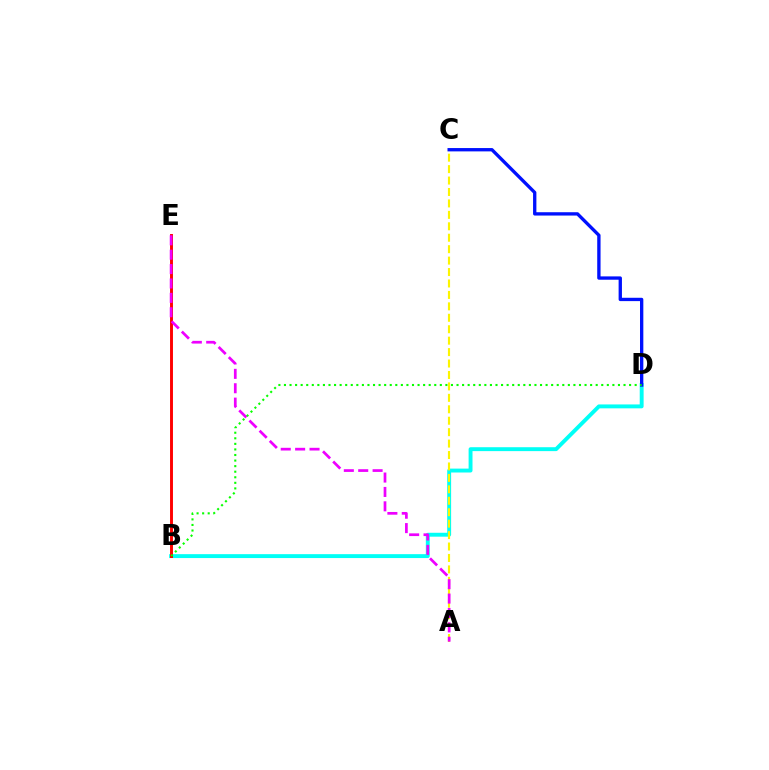{('B', 'D'): [{'color': '#00fff6', 'line_style': 'solid', 'thickness': 2.81}, {'color': '#08ff00', 'line_style': 'dotted', 'thickness': 1.51}], ('A', 'C'): [{'color': '#fcf500', 'line_style': 'dashed', 'thickness': 1.55}], ('B', 'E'): [{'color': '#ff0000', 'line_style': 'solid', 'thickness': 2.11}], ('A', 'E'): [{'color': '#ee00ff', 'line_style': 'dashed', 'thickness': 1.95}], ('C', 'D'): [{'color': '#0010ff', 'line_style': 'solid', 'thickness': 2.4}]}